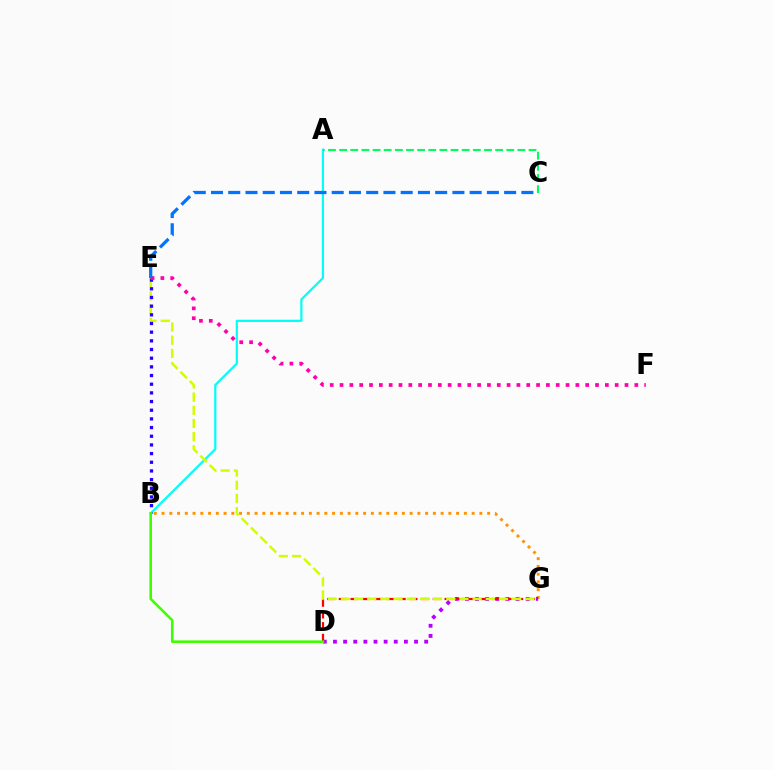{('B', 'G'): [{'color': '#ff9400', 'line_style': 'dotted', 'thickness': 2.11}], ('D', 'G'): [{'color': '#b900ff', 'line_style': 'dotted', 'thickness': 2.75}, {'color': '#ff0000', 'line_style': 'dashed', 'thickness': 1.6}], ('A', 'B'): [{'color': '#00fff6', 'line_style': 'solid', 'thickness': 1.59}], ('E', 'G'): [{'color': '#d1ff00', 'line_style': 'dashed', 'thickness': 1.79}], ('B', 'E'): [{'color': '#2500ff', 'line_style': 'dotted', 'thickness': 2.36}], ('E', 'F'): [{'color': '#ff00ac', 'line_style': 'dotted', 'thickness': 2.67}], ('B', 'D'): [{'color': '#3dff00', 'line_style': 'solid', 'thickness': 1.86}], ('A', 'C'): [{'color': '#00ff5c', 'line_style': 'dashed', 'thickness': 1.51}], ('C', 'E'): [{'color': '#0074ff', 'line_style': 'dashed', 'thickness': 2.34}]}